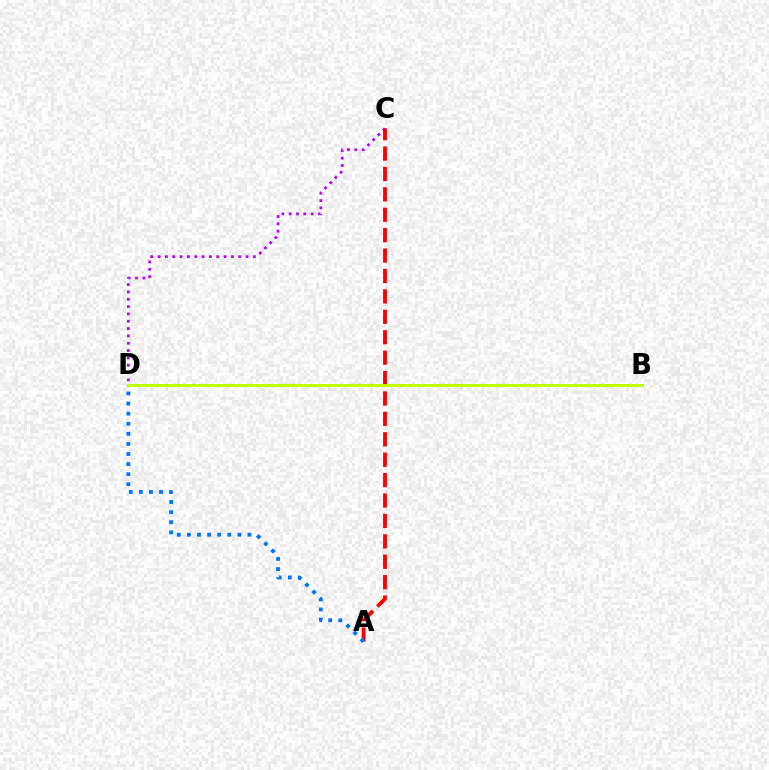{('C', 'D'): [{'color': '#b900ff', 'line_style': 'dotted', 'thickness': 1.99}], ('B', 'D'): [{'color': '#00ff5c', 'line_style': 'solid', 'thickness': 2.07}, {'color': '#d1ff00', 'line_style': 'solid', 'thickness': 1.98}], ('A', 'C'): [{'color': '#ff0000', 'line_style': 'dashed', 'thickness': 2.77}], ('A', 'D'): [{'color': '#0074ff', 'line_style': 'dotted', 'thickness': 2.74}]}